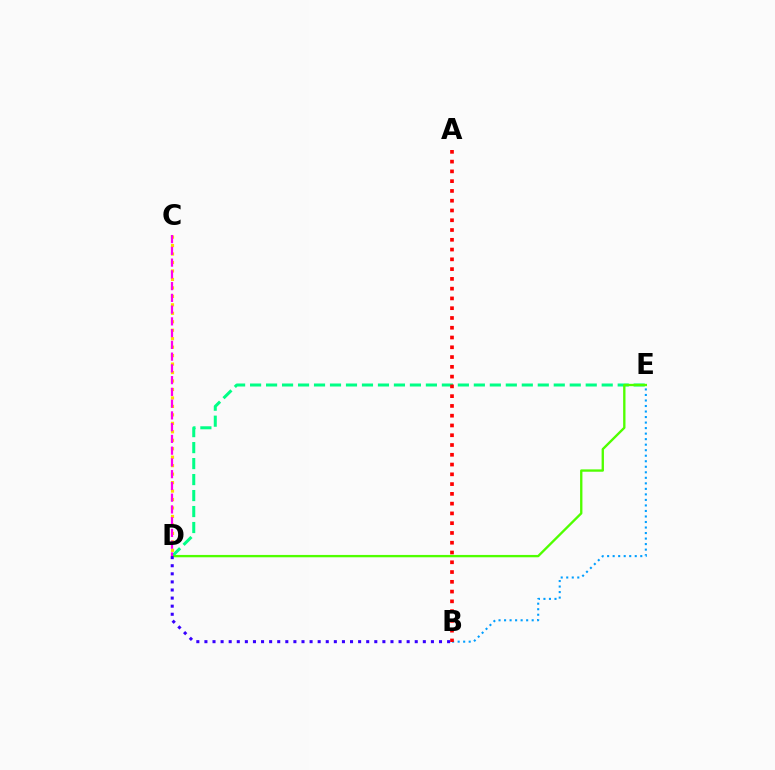{('B', 'E'): [{'color': '#009eff', 'line_style': 'dotted', 'thickness': 1.5}], ('C', 'D'): [{'color': '#ffd500', 'line_style': 'dotted', 'thickness': 2.3}, {'color': '#ff00ed', 'line_style': 'dashed', 'thickness': 1.6}], ('D', 'E'): [{'color': '#00ff86', 'line_style': 'dashed', 'thickness': 2.17}, {'color': '#4fff00', 'line_style': 'solid', 'thickness': 1.69}], ('A', 'B'): [{'color': '#ff0000', 'line_style': 'dotted', 'thickness': 2.66}], ('B', 'D'): [{'color': '#3700ff', 'line_style': 'dotted', 'thickness': 2.2}]}